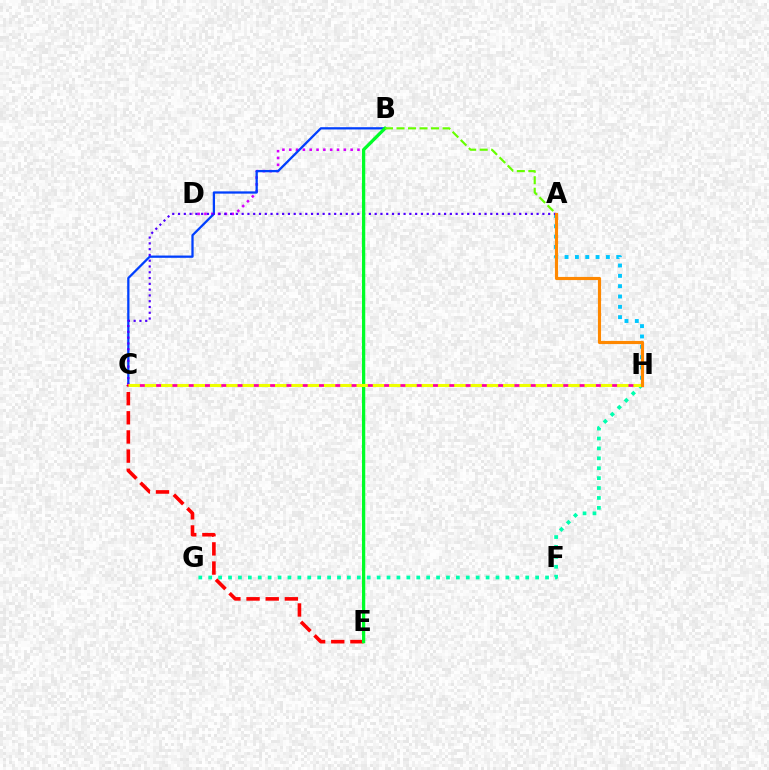{('G', 'H'): [{'color': '#00ffaf', 'line_style': 'dotted', 'thickness': 2.69}], ('A', 'H'): [{'color': '#00c7ff', 'line_style': 'dotted', 'thickness': 2.81}, {'color': '#ff8800', 'line_style': 'solid', 'thickness': 2.27}], ('B', 'D'): [{'color': '#d600ff', 'line_style': 'dotted', 'thickness': 1.85}], ('B', 'C'): [{'color': '#003fff', 'line_style': 'solid', 'thickness': 1.64}], ('A', 'C'): [{'color': '#4f00ff', 'line_style': 'dotted', 'thickness': 1.57}], ('C', 'H'): [{'color': '#ff00a0', 'line_style': 'solid', 'thickness': 1.98}, {'color': '#eeff00', 'line_style': 'dashed', 'thickness': 2.21}], ('C', 'E'): [{'color': '#ff0000', 'line_style': 'dashed', 'thickness': 2.6}], ('B', 'E'): [{'color': '#00ff27', 'line_style': 'solid', 'thickness': 2.36}], ('A', 'B'): [{'color': '#66ff00', 'line_style': 'dashed', 'thickness': 1.56}]}